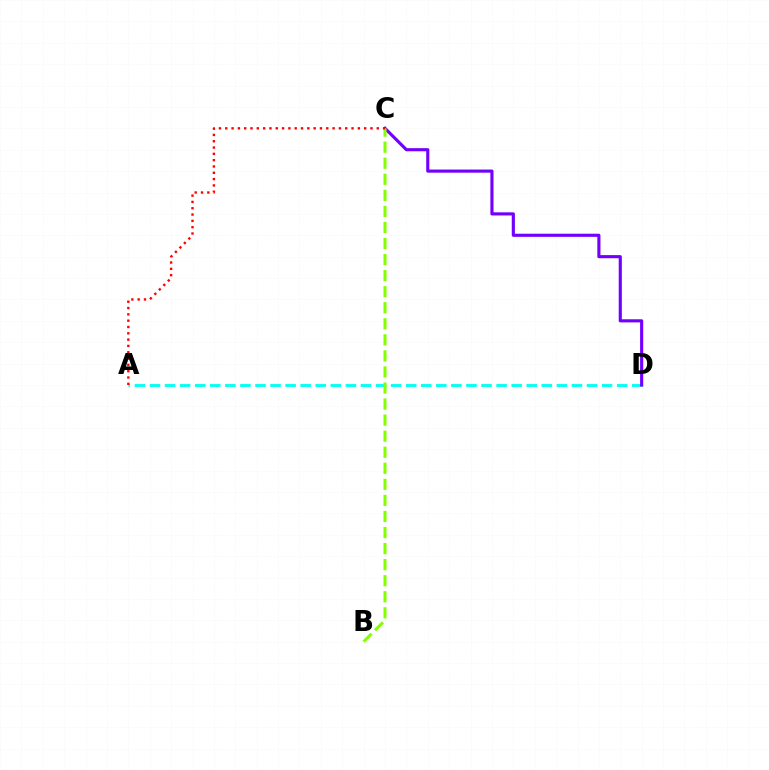{('A', 'D'): [{'color': '#00fff6', 'line_style': 'dashed', 'thickness': 2.05}], ('C', 'D'): [{'color': '#7200ff', 'line_style': 'solid', 'thickness': 2.25}], ('B', 'C'): [{'color': '#84ff00', 'line_style': 'dashed', 'thickness': 2.18}], ('A', 'C'): [{'color': '#ff0000', 'line_style': 'dotted', 'thickness': 1.72}]}